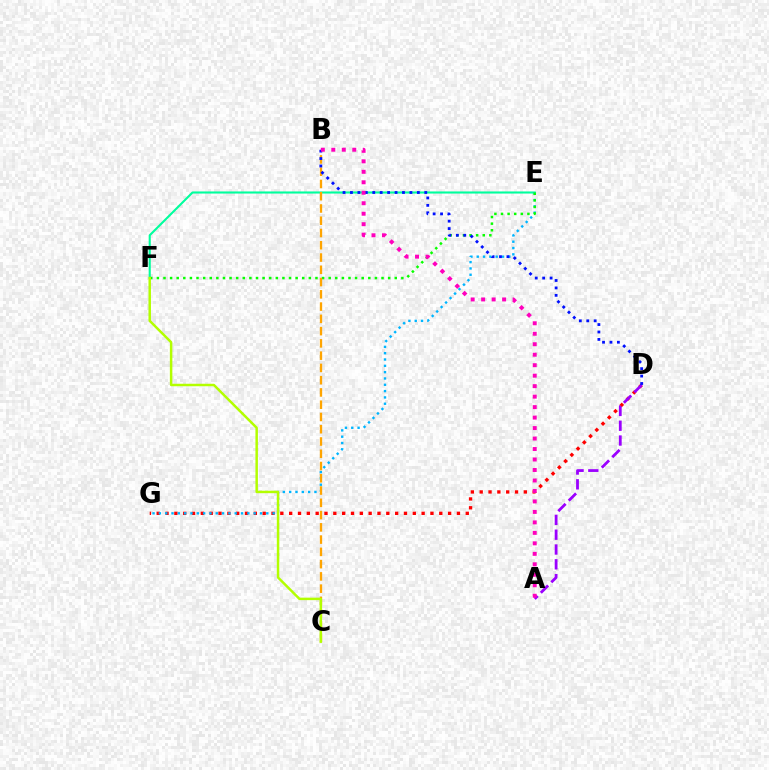{('D', 'G'): [{'color': '#ff0000', 'line_style': 'dotted', 'thickness': 2.4}], ('E', 'F'): [{'color': '#00ff9d', 'line_style': 'solid', 'thickness': 1.51}, {'color': '#08ff00', 'line_style': 'dotted', 'thickness': 1.8}], ('E', 'G'): [{'color': '#00b5ff', 'line_style': 'dotted', 'thickness': 1.72}], ('A', 'D'): [{'color': '#9b00ff', 'line_style': 'dashed', 'thickness': 2.01}], ('B', 'C'): [{'color': '#ffa500', 'line_style': 'dashed', 'thickness': 1.67}], ('C', 'F'): [{'color': '#b3ff00', 'line_style': 'solid', 'thickness': 1.78}], ('B', 'D'): [{'color': '#0010ff', 'line_style': 'dotted', 'thickness': 2.02}], ('A', 'B'): [{'color': '#ff00bd', 'line_style': 'dotted', 'thickness': 2.85}]}